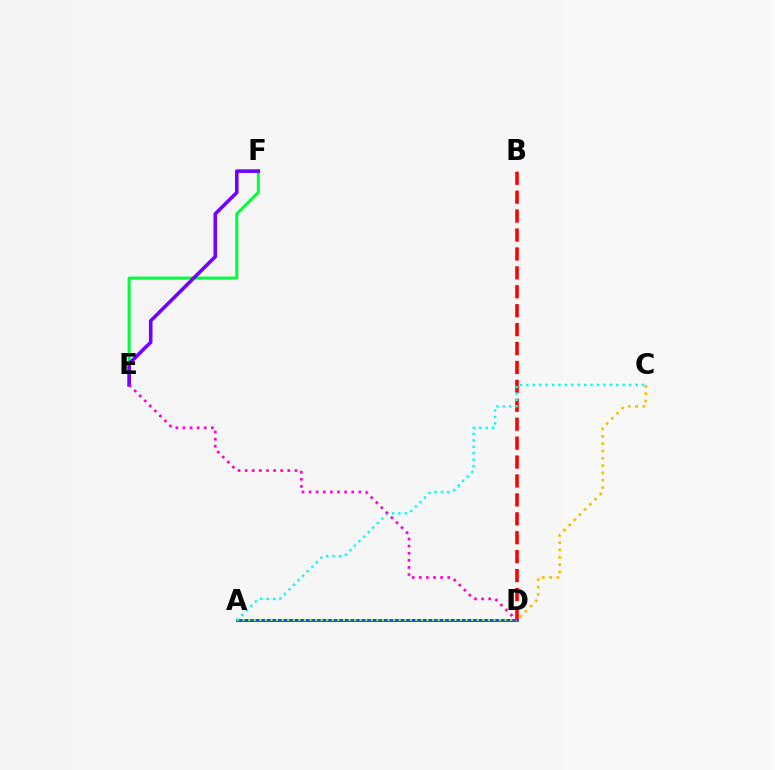{('B', 'D'): [{'color': '#ff0000', 'line_style': 'dashed', 'thickness': 2.57}], ('E', 'F'): [{'color': '#00ff39', 'line_style': 'solid', 'thickness': 2.16}, {'color': '#7200ff', 'line_style': 'solid', 'thickness': 2.58}], ('C', 'D'): [{'color': '#ffbd00', 'line_style': 'dotted', 'thickness': 1.99}], ('A', 'D'): [{'color': '#004bff', 'line_style': 'solid', 'thickness': 2.03}, {'color': '#84ff00', 'line_style': 'dotted', 'thickness': 1.51}], ('A', 'C'): [{'color': '#00fff6', 'line_style': 'dotted', 'thickness': 1.74}], ('D', 'E'): [{'color': '#ff00cf', 'line_style': 'dotted', 'thickness': 1.93}]}